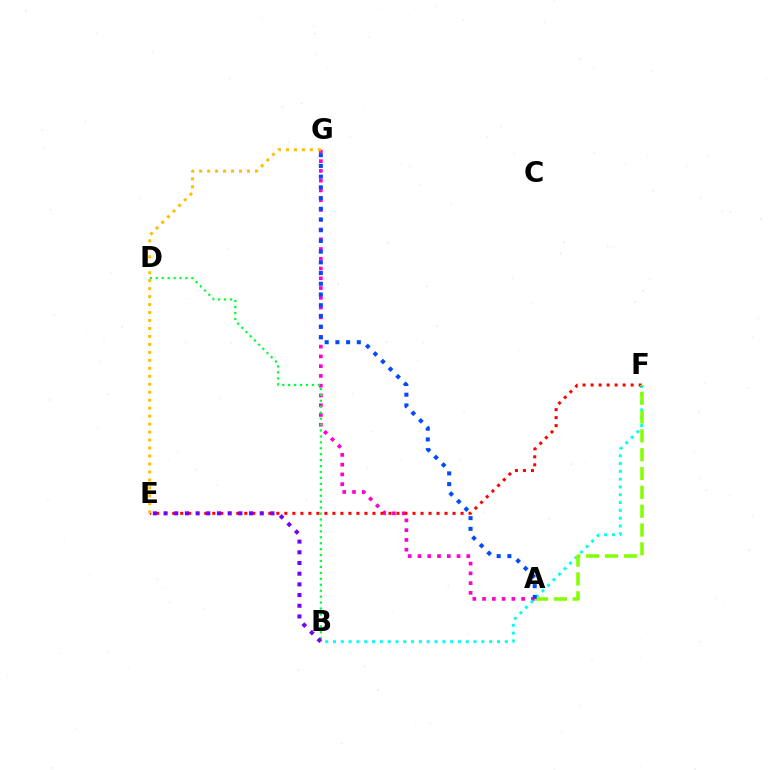{('A', 'G'): [{'color': '#ff00cf', 'line_style': 'dotted', 'thickness': 2.65}, {'color': '#004bff', 'line_style': 'dotted', 'thickness': 2.91}], ('B', 'F'): [{'color': '#00fff6', 'line_style': 'dotted', 'thickness': 2.12}], ('E', 'F'): [{'color': '#ff0000', 'line_style': 'dotted', 'thickness': 2.18}], ('E', 'G'): [{'color': '#ffbd00', 'line_style': 'dotted', 'thickness': 2.17}], ('A', 'F'): [{'color': '#84ff00', 'line_style': 'dashed', 'thickness': 2.56}], ('B', 'D'): [{'color': '#00ff39', 'line_style': 'dotted', 'thickness': 1.61}], ('B', 'E'): [{'color': '#7200ff', 'line_style': 'dotted', 'thickness': 2.9}]}